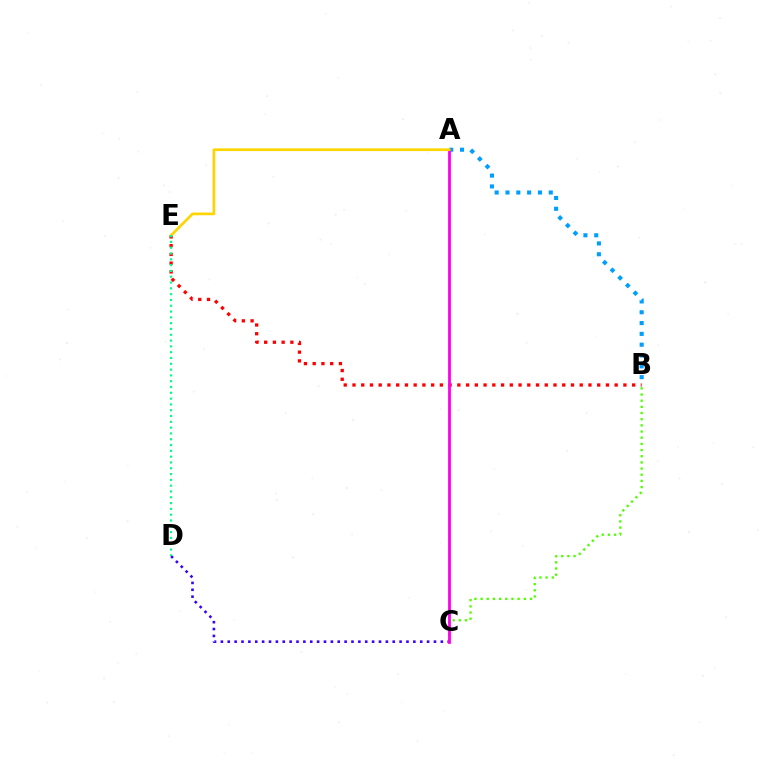{('B', 'C'): [{'color': '#4fff00', 'line_style': 'dotted', 'thickness': 1.68}], ('A', 'B'): [{'color': '#009eff', 'line_style': 'dotted', 'thickness': 2.94}], ('C', 'D'): [{'color': '#3700ff', 'line_style': 'dotted', 'thickness': 1.87}], ('B', 'E'): [{'color': '#ff0000', 'line_style': 'dotted', 'thickness': 2.37}], ('A', 'C'): [{'color': '#ff00ed', 'line_style': 'solid', 'thickness': 2.01}], ('A', 'E'): [{'color': '#ffd500', 'line_style': 'solid', 'thickness': 1.93}], ('D', 'E'): [{'color': '#00ff86', 'line_style': 'dotted', 'thickness': 1.58}]}